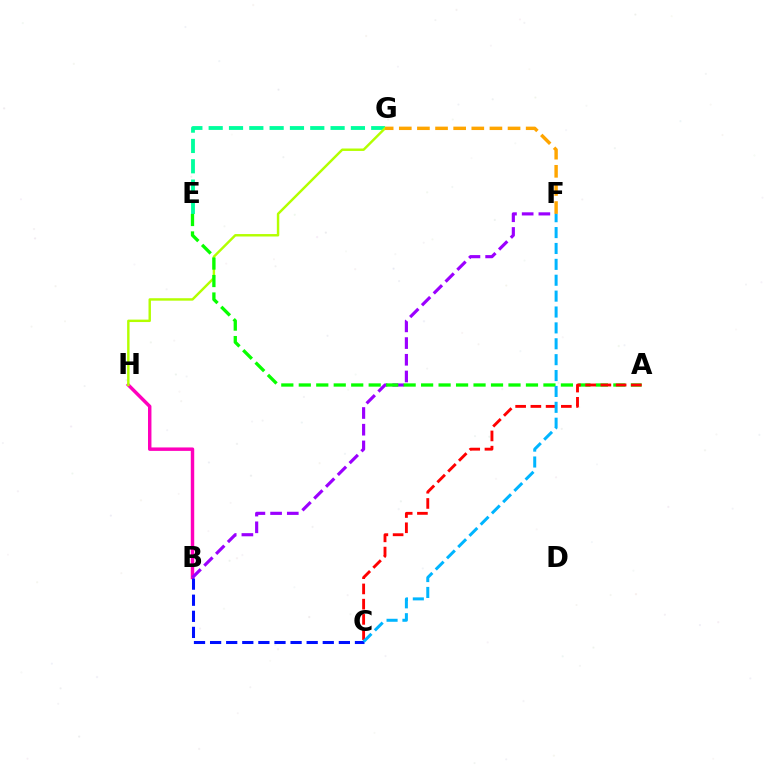{('B', 'H'): [{'color': '#ff00bd', 'line_style': 'solid', 'thickness': 2.48}], ('E', 'G'): [{'color': '#00ff9d', 'line_style': 'dashed', 'thickness': 2.76}], ('G', 'H'): [{'color': '#b3ff00', 'line_style': 'solid', 'thickness': 1.75}], ('B', 'F'): [{'color': '#9b00ff', 'line_style': 'dashed', 'thickness': 2.27}], ('A', 'E'): [{'color': '#08ff00', 'line_style': 'dashed', 'thickness': 2.37}], ('F', 'G'): [{'color': '#ffa500', 'line_style': 'dashed', 'thickness': 2.46}], ('A', 'C'): [{'color': '#ff0000', 'line_style': 'dashed', 'thickness': 2.07}], ('B', 'C'): [{'color': '#0010ff', 'line_style': 'dashed', 'thickness': 2.19}], ('C', 'F'): [{'color': '#00b5ff', 'line_style': 'dashed', 'thickness': 2.16}]}